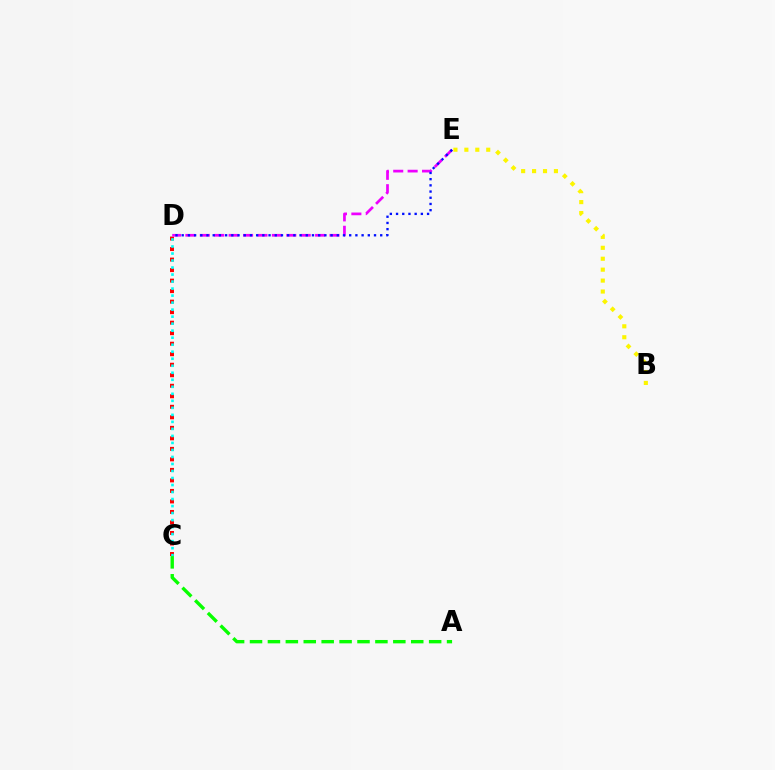{('C', 'D'): [{'color': '#ff0000', 'line_style': 'dotted', 'thickness': 2.86}, {'color': '#00fff6', 'line_style': 'dotted', 'thickness': 1.91}], ('D', 'E'): [{'color': '#ee00ff', 'line_style': 'dashed', 'thickness': 1.96}, {'color': '#0010ff', 'line_style': 'dotted', 'thickness': 1.69}], ('B', 'E'): [{'color': '#fcf500', 'line_style': 'dotted', 'thickness': 2.97}], ('A', 'C'): [{'color': '#08ff00', 'line_style': 'dashed', 'thickness': 2.43}]}